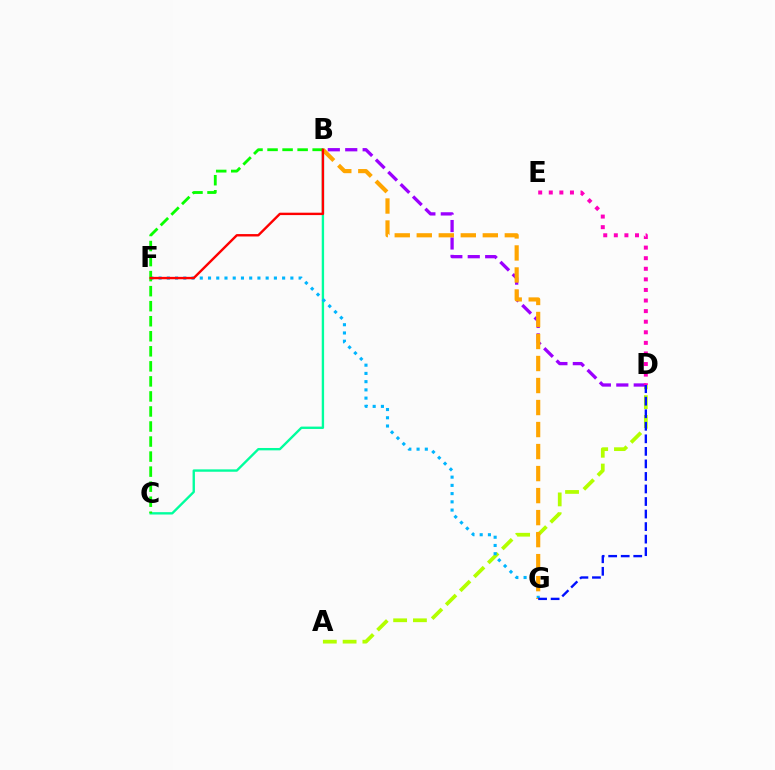{('B', 'C'): [{'color': '#00ff9d', 'line_style': 'solid', 'thickness': 1.7}, {'color': '#08ff00', 'line_style': 'dashed', 'thickness': 2.04}], ('A', 'D'): [{'color': '#b3ff00', 'line_style': 'dashed', 'thickness': 2.69}], ('F', 'G'): [{'color': '#00b5ff', 'line_style': 'dotted', 'thickness': 2.24}], ('B', 'D'): [{'color': '#9b00ff', 'line_style': 'dashed', 'thickness': 2.37}], ('B', 'G'): [{'color': '#ffa500', 'line_style': 'dashed', 'thickness': 2.99}], ('D', 'E'): [{'color': '#ff00bd', 'line_style': 'dotted', 'thickness': 2.88}], ('D', 'G'): [{'color': '#0010ff', 'line_style': 'dashed', 'thickness': 1.7}], ('B', 'F'): [{'color': '#ff0000', 'line_style': 'solid', 'thickness': 1.73}]}